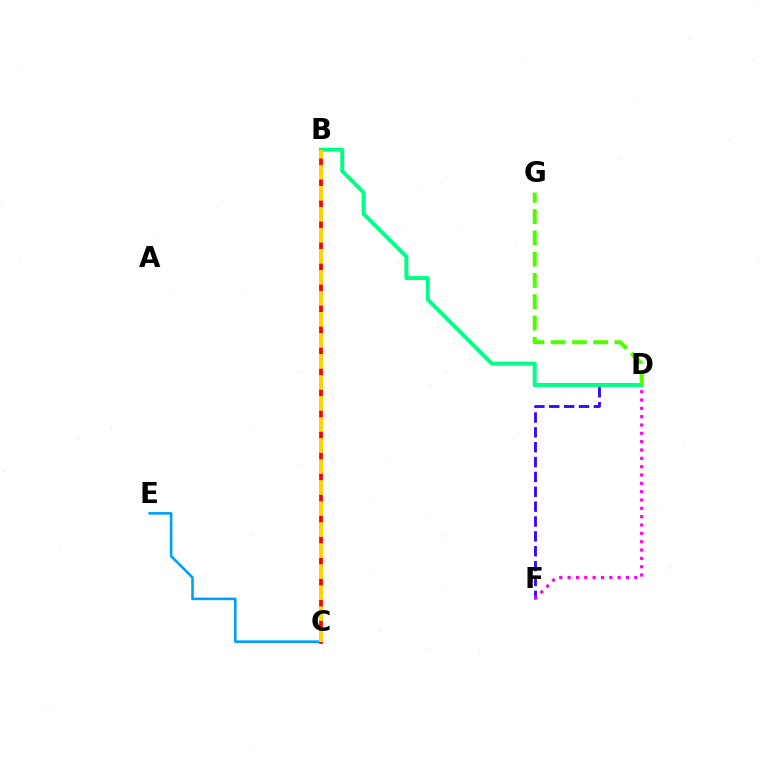{('C', 'E'): [{'color': '#009eff', 'line_style': 'solid', 'thickness': 1.86}], ('B', 'C'): [{'color': '#ff0000', 'line_style': 'solid', 'thickness': 2.7}, {'color': '#ffd500', 'line_style': 'dashed', 'thickness': 2.86}], ('D', 'F'): [{'color': '#3700ff', 'line_style': 'dashed', 'thickness': 2.02}, {'color': '#ff00ed', 'line_style': 'dotted', 'thickness': 2.26}], ('B', 'D'): [{'color': '#00ff86', 'line_style': 'solid', 'thickness': 2.86}], ('D', 'G'): [{'color': '#4fff00', 'line_style': 'dashed', 'thickness': 2.89}]}